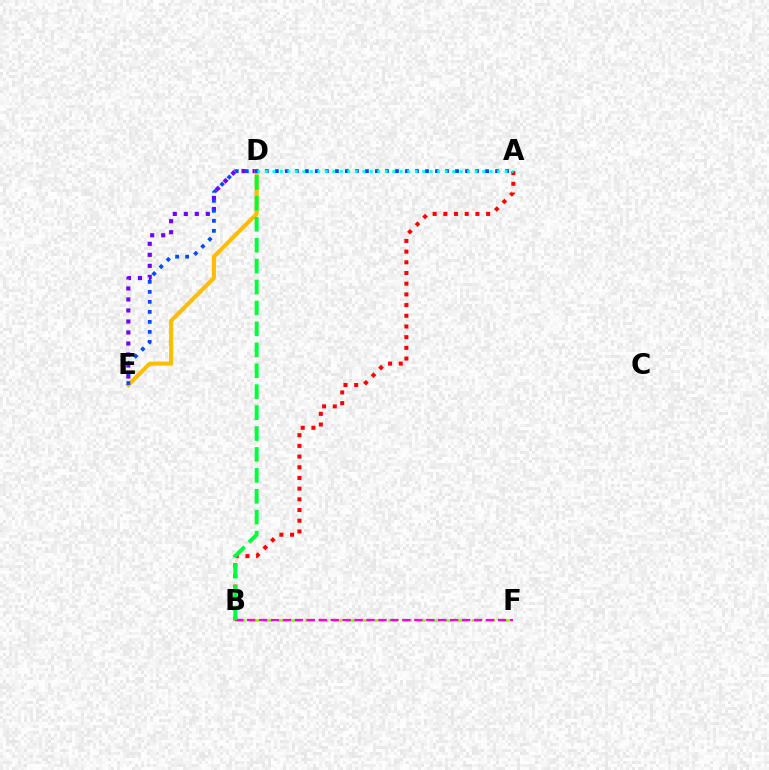{('B', 'F'): [{'color': '#84ff00', 'line_style': 'dashed', 'thickness': 1.89}, {'color': '#ff00cf', 'line_style': 'dashed', 'thickness': 1.62}], ('D', 'E'): [{'color': '#7200ff', 'line_style': 'dotted', 'thickness': 2.99}, {'color': '#ffbd00', 'line_style': 'solid', 'thickness': 2.93}], ('A', 'E'): [{'color': '#004bff', 'line_style': 'dotted', 'thickness': 2.72}], ('A', 'B'): [{'color': '#ff0000', 'line_style': 'dotted', 'thickness': 2.9}], ('A', 'D'): [{'color': '#00fff6', 'line_style': 'dotted', 'thickness': 2.04}], ('B', 'D'): [{'color': '#00ff39', 'line_style': 'dashed', 'thickness': 2.84}]}